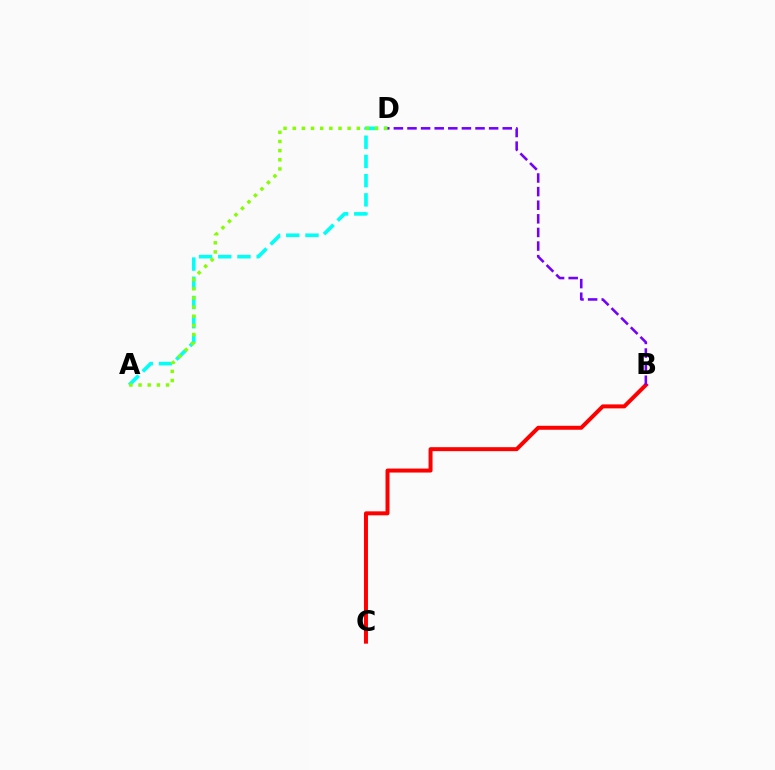{('B', 'C'): [{'color': '#ff0000', 'line_style': 'solid', 'thickness': 2.87}], ('A', 'D'): [{'color': '#00fff6', 'line_style': 'dashed', 'thickness': 2.61}, {'color': '#84ff00', 'line_style': 'dotted', 'thickness': 2.49}], ('B', 'D'): [{'color': '#7200ff', 'line_style': 'dashed', 'thickness': 1.85}]}